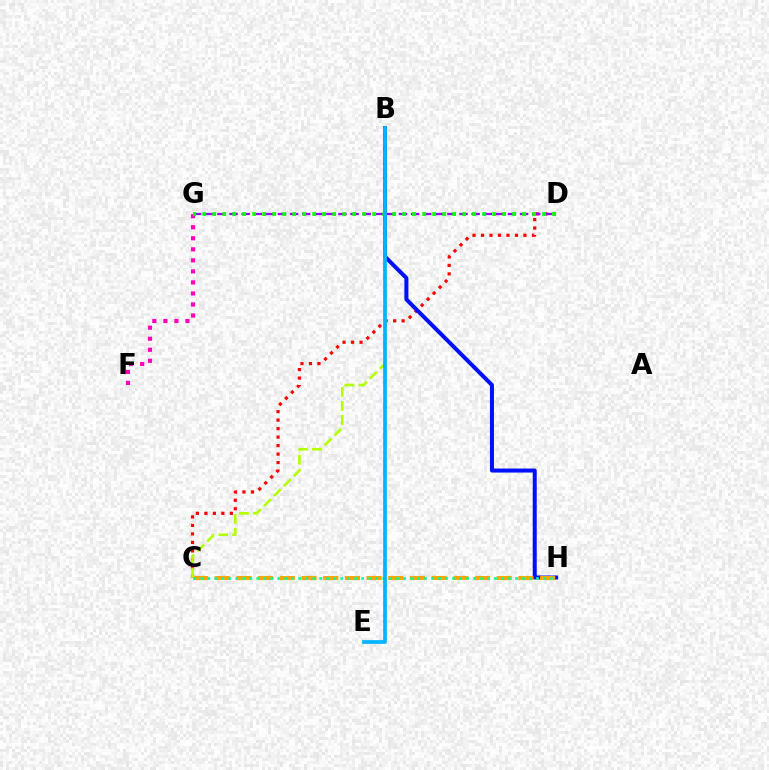{('C', 'D'): [{'color': '#ff0000', 'line_style': 'dotted', 'thickness': 2.31}], ('B', 'H'): [{'color': '#0010ff', 'line_style': 'solid', 'thickness': 2.88}], ('D', 'G'): [{'color': '#9b00ff', 'line_style': 'dashed', 'thickness': 1.64}, {'color': '#08ff00', 'line_style': 'dotted', 'thickness': 2.72}], ('C', 'H'): [{'color': '#ffa500', 'line_style': 'dashed', 'thickness': 2.95}, {'color': '#00ff9d', 'line_style': 'dotted', 'thickness': 1.9}], ('F', 'G'): [{'color': '#ff00bd', 'line_style': 'dotted', 'thickness': 3.0}], ('B', 'C'): [{'color': '#b3ff00', 'line_style': 'dashed', 'thickness': 1.9}], ('B', 'E'): [{'color': '#00b5ff', 'line_style': 'solid', 'thickness': 2.68}]}